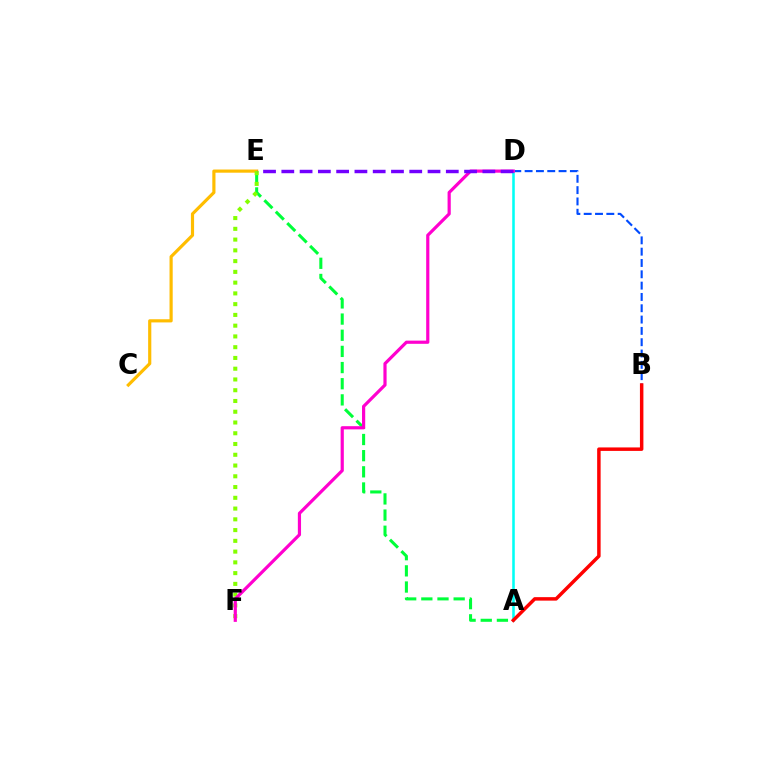{('A', 'E'): [{'color': '#00ff39', 'line_style': 'dashed', 'thickness': 2.2}], ('C', 'E'): [{'color': '#ffbd00', 'line_style': 'solid', 'thickness': 2.28}], ('E', 'F'): [{'color': '#84ff00', 'line_style': 'dotted', 'thickness': 2.92}], ('B', 'D'): [{'color': '#004bff', 'line_style': 'dashed', 'thickness': 1.54}], ('A', 'D'): [{'color': '#00fff6', 'line_style': 'solid', 'thickness': 1.84}], ('D', 'F'): [{'color': '#ff00cf', 'line_style': 'solid', 'thickness': 2.3}], ('D', 'E'): [{'color': '#7200ff', 'line_style': 'dashed', 'thickness': 2.48}], ('A', 'B'): [{'color': '#ff0000', 'line_style': 'solid', 'thickness': 2.5}]}